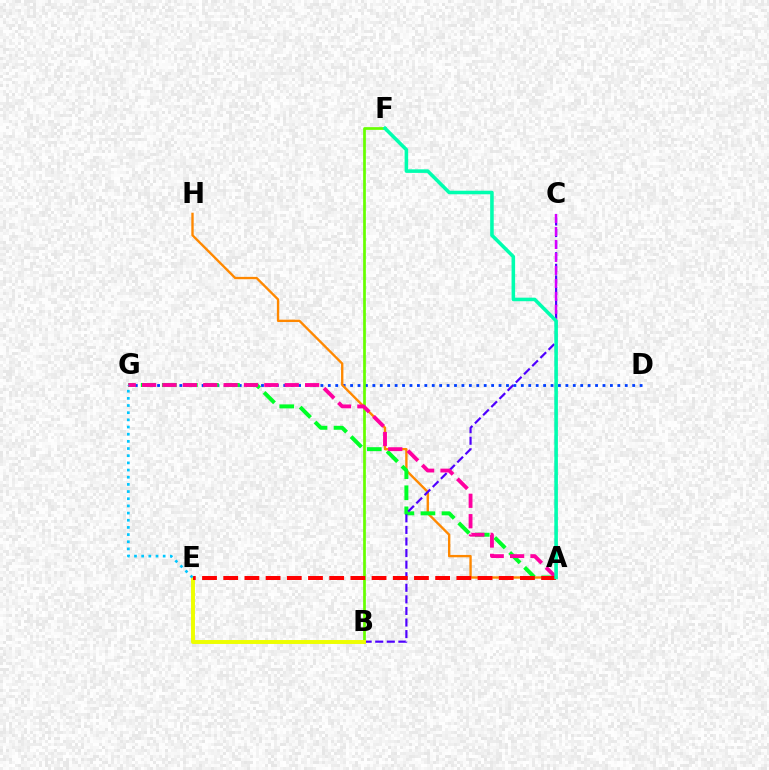{('D', 'G'): [{'color': '#003fff', 'line_style': 'dotted', 'thickness': 2.02}], ('B', 'F'): [{'color': '#66ff00', 'line_style': 'solid', 'thickness': 1.96}], ('A', 'H'): [{'color': '#ff8800', 'line_style': 'solid', 'thickness': 1.7}], ('A', 'G'): [{'color': '#00ff27', 'line_style': 'dashed', 'thickness': 2.86}, {'color': '#ff00a0', 'line_style': 'dashed', 'thickness': 2.77}], ('B', 'C'): [{'color': '#4f00ff', 'line_style': 'dashed', 'thickness': 1.57}], ('B', 'E'): [{'color': '#eeff00', 'line_style': 'solid', 'thickness': 2.82}], ('A', 'C'): [{'color': '#d600ff', 'line_style': 'dashed', 'thickness': 1.76}], ('A', 'E'): [{'color': '#ff0000', 'line_style': 'dashed', 'thickness': 2.88}], ('E', 'G'): [{'color': '#00c7ff', 'line_style': 'dotted', 'thickness': 1.95}], ('A', 'F'): [{'color': '#00ffaf', 'line_style': 'solid', 'thickness': 2.56}]}